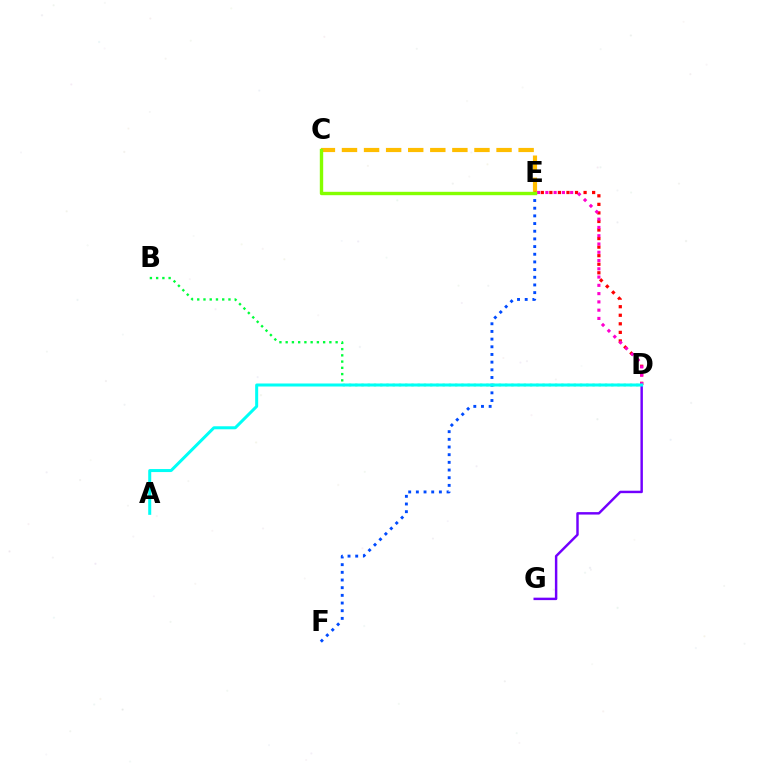{('C', 'E'): [{'color': '#ffbd00', 'line_style': 'dashed', 'thickness': 3.0}, {'color': '#84ff00', 'line_style': 'solid', 'thickness': 2.44}], ('E', 'F'): [{'color': '#004bff', 'line_style': 'dotted', 'thickness': 2.09}], ('D', 'G'): [{'color': '#7200ff', 'line_style': 'solid', 'thickness': 1.76}], ('B', 'D'): [{'color': '#00ff39', 'line_style': 'dotted', 'thickness': 1.7}], ('D', 'E'): [{'color': '#ff0000', 'line_style': 'dotted', 'thickness': 2.32}, {'color': '#ff00cf', 'line_style': 'dotted', 'thickness': 2.25}], ('A', 'D'): [{'color': '#00fff6', 'line_style': 'solid', 'thickness': 2.17}]}